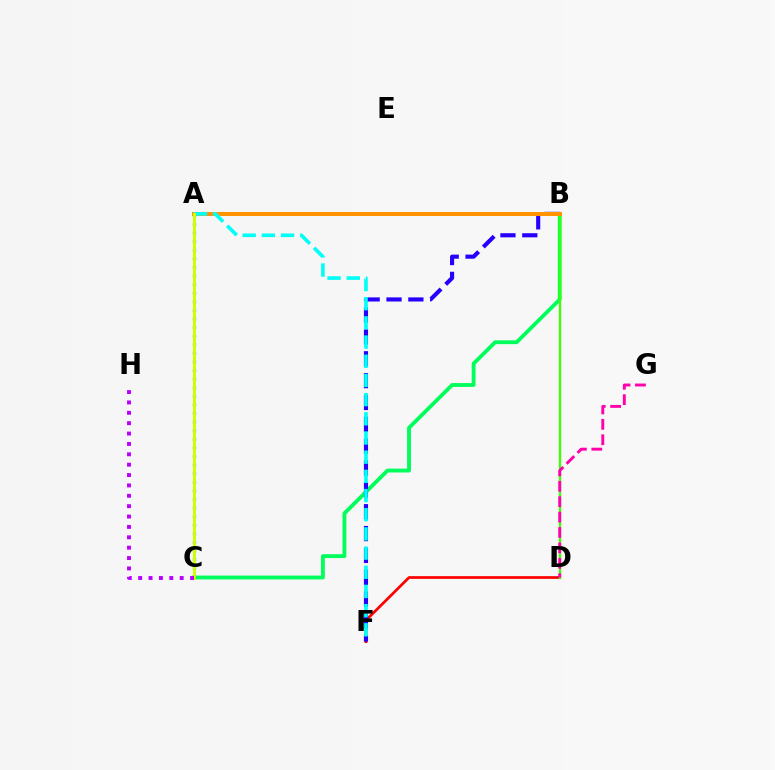{('D', 'F'): [{'color': '#ff0000', 'line_style': 'solid', 'thickness': 1.97}], ('B', 'C'): [{'color': '#00ff5c', 'line_style': 'solid', 'thickness': 2.77}], ('A', 'C'): [{'color': '#0074ff', 'line_style': 'dotted', 'thickness': 2.34}, {'color': '#d1ff00', 'line_style': 'solid', 'thickness': 2.12}], ('B', 'F'): [{'color': '#2500ff', 'line_style': 'dashed', 'thickness': 2.97}], ('B', 'D'): [{'color': '#3dff00', 'line_style': 'solid', 'thickness': 1.64}], ('A', 'B'): [{'color': '#ff9400', 'line_style': 'solid', 'thickness': 2.91}], ('A', 'F'): [{'color': '#00fff6', 'line_style': 'dashed', 'thickness': 2.61}], ('D', 'G'): [{'color': '#ff00ac', 'line_style': 'dashed', 'thickness': 2.09}], ('C', 'H'): [{'color': '#b900ff', 'line_style': 'dotted', 'thickness': 2.82}]}